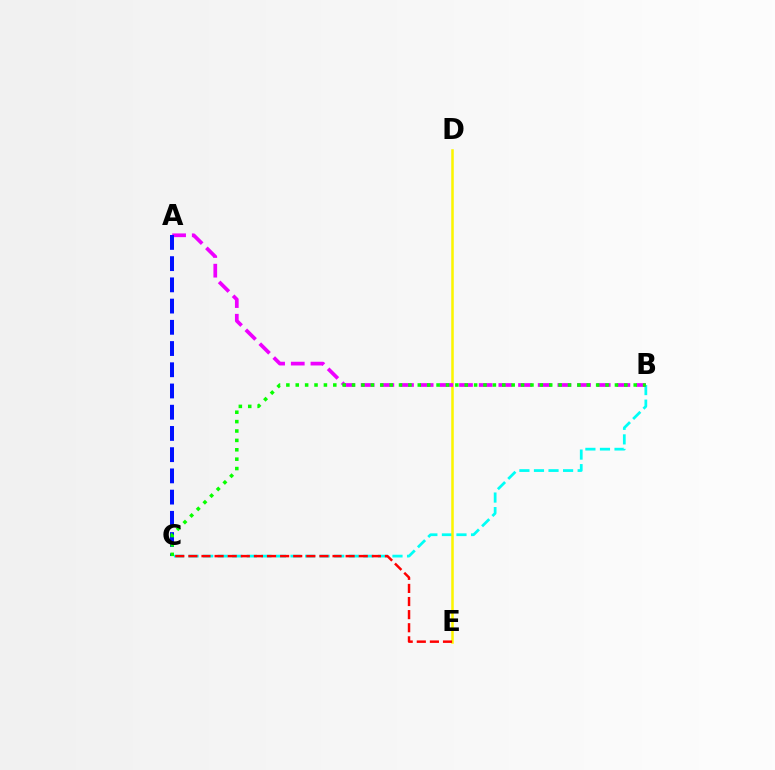{('B', 'C'): [{'color': '#00fff6', 'line_style': 'dashed', 'thickness': 1.98}, {'color': '#08ff00', 'line_style': 'dotted', 'thickness': 2.55}], ('D', 'E'): [{'color': '#fcf500', 'line_style': 'solid', 'thickness': 1.82}], ('A', 'B'): [{'color': '#ee00ff', 'line_style': 'dashed', 'thickness': 2.67}], ('A', 'C'): [{'color': '#0010ff', 'line_style': 'dashed', 'thickness': 2.88}], ('C', 'E'): [{'color': '#ff0000', 'line_style': 'dashed', 'thickness': 1.78}]}